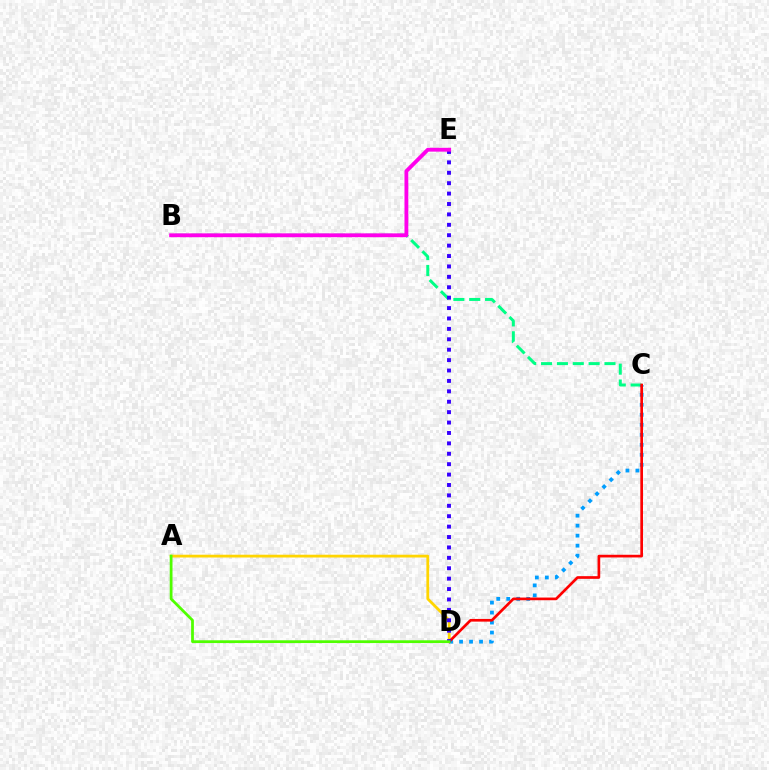{('A', 'D'): [{'color': '#ffd500', 'line_style': 'solid', 'thickness': 2.01}, {'color': '#4fff00', 'line_style': 'solid', 'thickness': 1.99}], ('B', 'C'): [{'color': '#00ff86', 'line_style': 'dashed', 'thickness': 2.15}], ('C', 'D'): [{'color': '#009eff', 'line_style': 'dotted', 'thickness': 2.72}, {'color': '#ff0000', 'line_style': 'solid', 'thickness': 1.93}], ('D', 'E'): [{'color': '#3700ff', 'line_style': 'dotted', 'thickness': 2.83}], ('B', 'E'): [{'color': '#ff00ed', 'line_style': 'solid', 'thickness': 2.75}]}